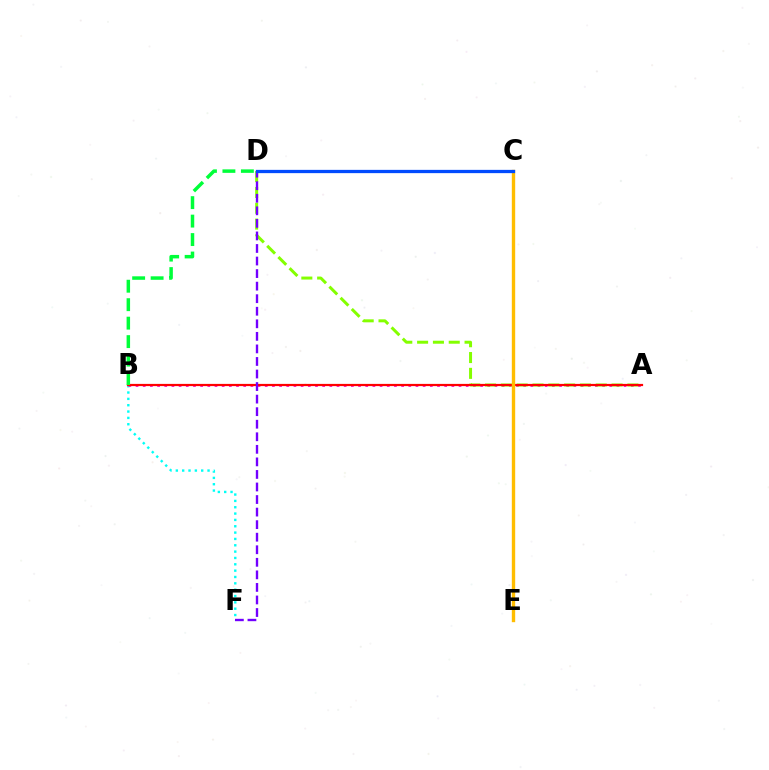{('B', 'F'): [{'color': '#00fff6', 'line_style': 'dotted', 'thickness': 1.72}], ('A', 'B'): [{'color': '#ff00cf', 'line_style': 'dotted', 'thickness': 1.95}, {'color': '#ff0000', 'line_style': 'solid', 'thickness': 1.59}], ('A', 'D'): [{'color': '#84ff00', 'line_style': 'dashed', 'thickness': 2.15}], ('D', 'F'): [{'color': '#7200ff', 'line_style': 'dashed', 'thickness': 1.71}], ('B', 'D'): [{'color': '#00ff39', 'line_style': 'dashed', 'thickness': 2.51}], ('C', 'E'): [{'color': '#ffbd00', 'line_style': 'solid', 'thickness': 2.42}], ('C', 'D'): [{'color': '#004bff', 'line_style': 'solid', 'thickness': 2.36}]}